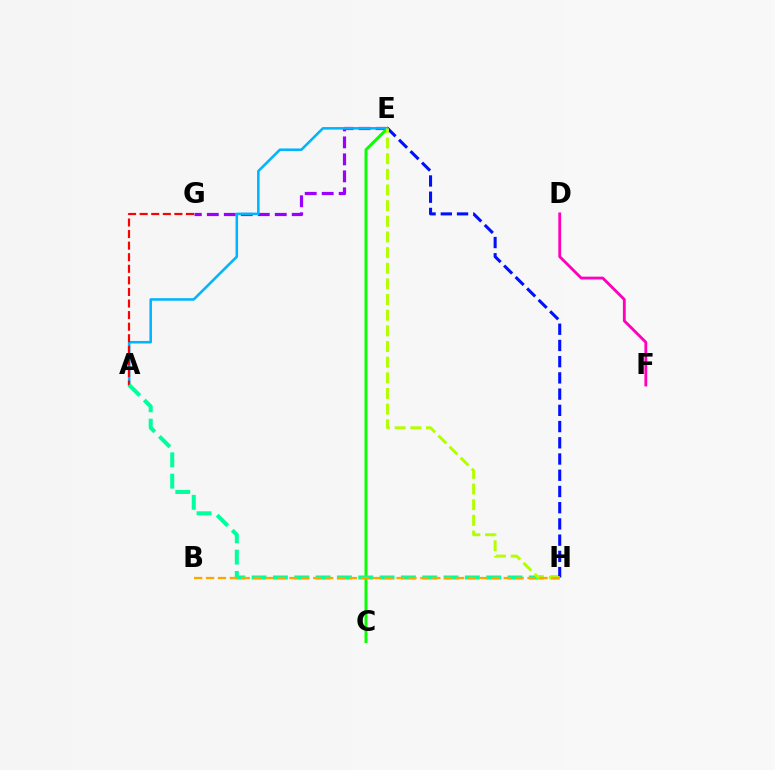{('E', 'G'): [{'color': '#9b00ff', 'line_style': 'dashed', 'thickness': 2.31}], ('C', 'E'): [{'color': '#08ff00', 'line_style': 'solid', 'thickness': 2.11}], ('A', 'E'): [{'color': '#00b5ff', 'line_style': 'solid', 'thickness': 1.84}], ('A', 'G'): [{'color': '#ff0000', 'line_style': 'dashed', 'thickness': 1.57}], ('A', 'H'): [{'color': '#00ff9d', 'line_style': 'dashed', 'thickness': 2.9}], ('E', 'H'): [{'color': '#0010ff', 'line_style': 'dashed', 'thickness': 2.2}, {'color': '#b3ff00', 'line_style': 'dashed', 'thickness': 2.13}], ('B', 'H'): [{'color': '#ffa500', 'line_style': 'dashed', 'thickness': 1.62}], ('D', 'F'): [{'color': '#ff00bd', 'line_style': 'solid', 'thickness': 2.04}]}